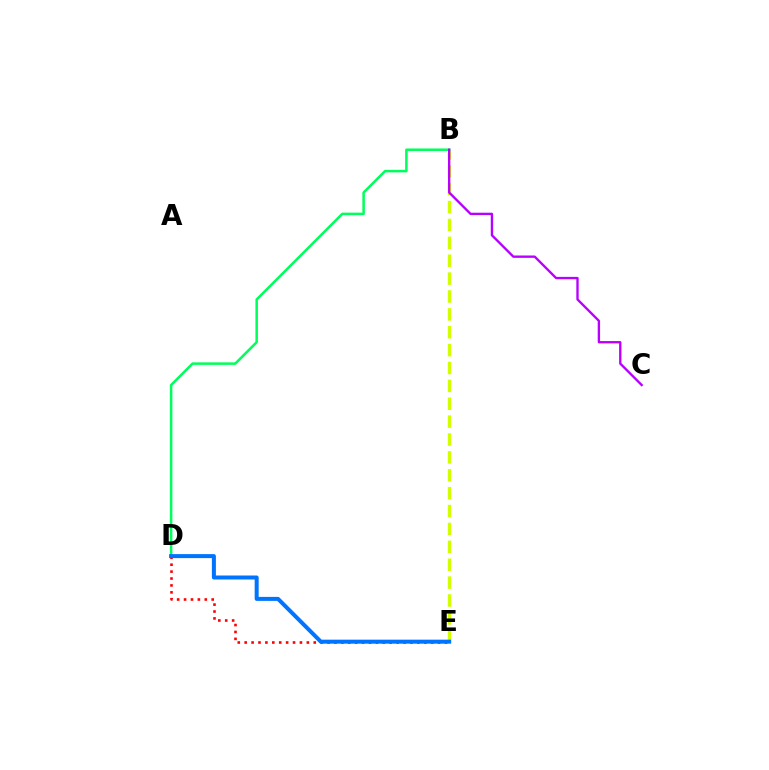{('B', 'E'): [{'color': '#d1ff00', 'line_style': 'dashed', 'thickness': 2.43}], ('D', 'E'): [{'color': '#ff0000', 'line_style': 'dotted', 'thickness': 1.88}, {'color': '#0074ff', 'line_style': 'solid', 'thickness': 2.88}], ('B', 'D'): [{'color': '#00ff5c', 'line_style': 'solid', 'thickness': 1.81}], ('B', 'C'): [{'color': '#b900ff', 'line_style': 'solid', 'thickness': 1.69}]}